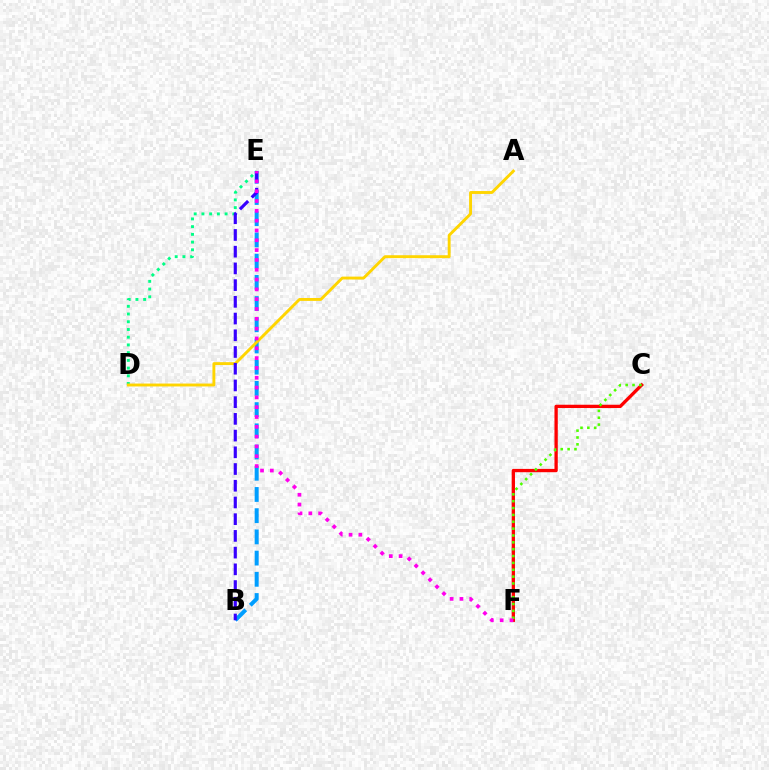{('B', 'E'): [{'color': '#009eff', 'line_style': 'dashed', 'thickness': 2.88}, {'color': '#3700ff', 'line_style': 'dashed', 'thickness': 2.27}], ('D', 'E'): [{'color': '#00ff86', 'line_style': 'dotted', 'thickness': 2.1}], ('C', 'F'): [{'color': '#ff0000', 'line_style': 'solid', 'thickness': 2.38}, {'color': '#4fff00', 'line_style': 'dotted', 'thickness': 1.86}], ('A', 'D'): [{'color': '#ffd500', 'line_style': 'solid', 'thickness': 2.08}], ('E', 'F'): [{'color': '#ff00ed', 'line_style': 'dotted', 'thickness': 2.67}]}